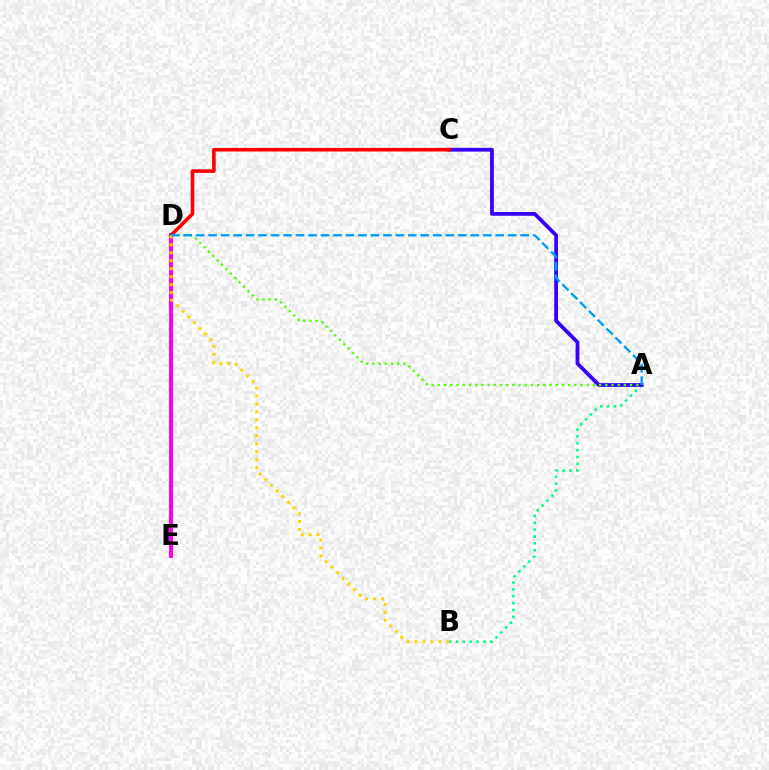{('A', 'B'): [{'color': '#00ff86', 'line_style': 'dotted', 'thickness': 1.86}], ('A', 'C'): [{'color': '#3700ff', 'line_style': 'solid', 'thickness': 2.72}], ('D', 'E'): [{'color': '#ff00ed', 'line_style': 'solid', 'thickness': 2.88}], ('C', 'D'): [{'color': '#ff0000', 'line_style': 'solid', 'thickness': 2.58}], ('A', 'D'): [{'color': '#4fff00', 'line_style': 'dotted', 'thickness': 1.68}, {'color': '#009eff', 'line_style': 'dashed', 'thickness': 1.7}], ('B', 'D'): [{'color': '#ffd500', 'line_style': 'dotted', 'thickness': 2.16}]}